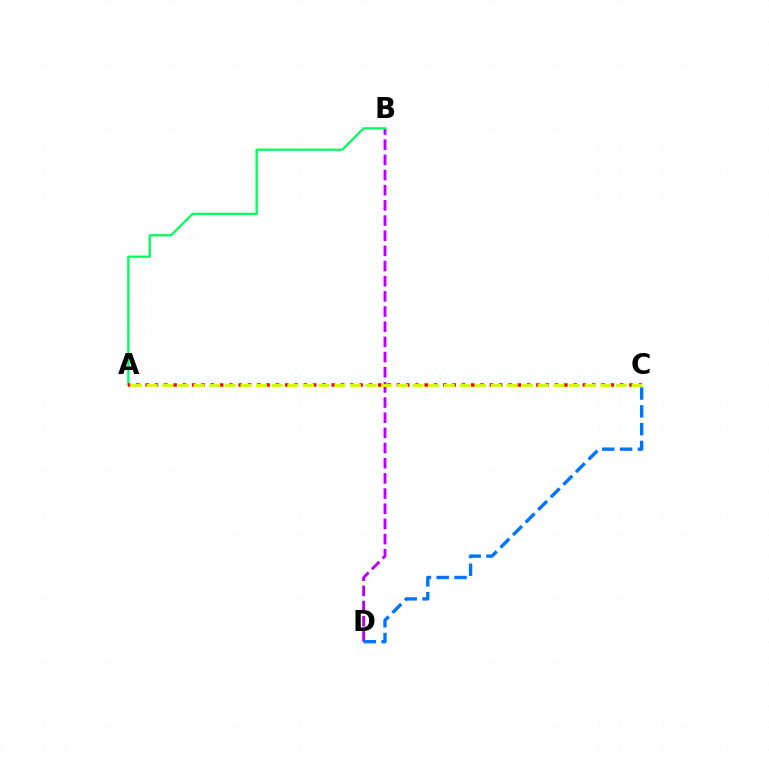{('B', 'D'): [{'color': '#b900ff', 'line_style': 'dashed', 'thickness': 2.06}], ('C', 'D'): [{'color': '#0074ff', 'line_style': 'dashed', 'thickness': 2.42}], ('A', 'B'): [{'color': '#00ff5c', 'line_style': 'solid', 'thickness': 1.64}], ('A', 'C'): [{'color': '#ff0000', 'line_style': 'dotted', 'thickness': 2.53}, {'color': '#d1ff00', 'line_style': 'dashed', 'thickness': 2.13}]}